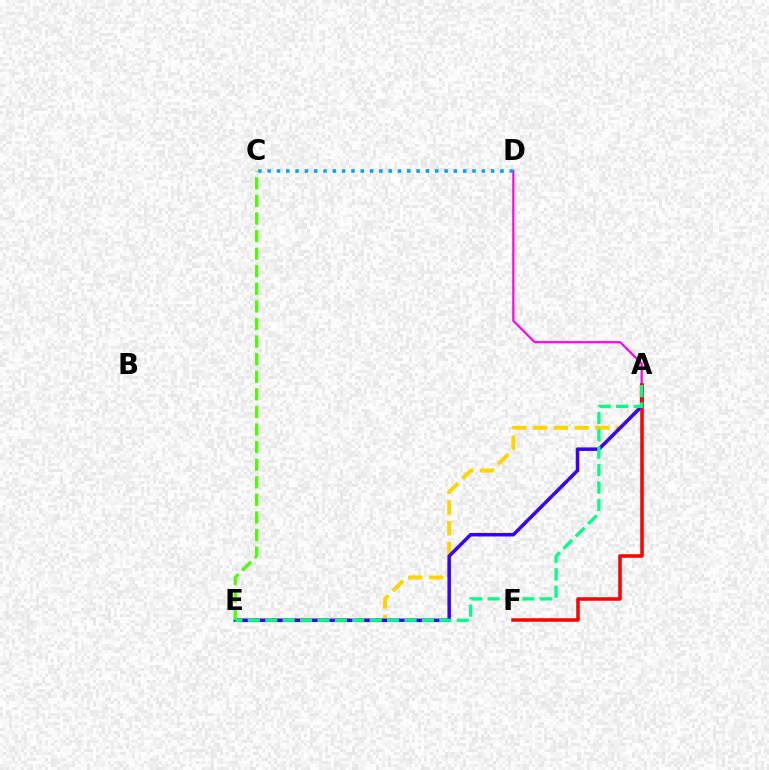{('A', 'E'): [{'color': '#ffd500', 'line_style': 'dashed', 'thickness': 2.82}, {'color': '#3700ff', 'line_style': 'solid', 'thickness': 2.52}, {'color': '#00ff86', 'line_style': 'dashed', 'thickness': 2.37}], ('A', 'D'): [{'color': '#ff00ed', 'line_style': 'solid', 'thickness': 1.56}], ('A', 'F'): [{'color': '#ff0000', 'line_style': 'solid', 'thickness': 2.54}], ('C', 'D'): [{'color': '#009eff', 'line_style': 'dotted', 'thickness': 2.53}], ('C', 'E'): [{'color': '#4fff00', 'line_style': 'dashed', 'thickness': 2.39}]}